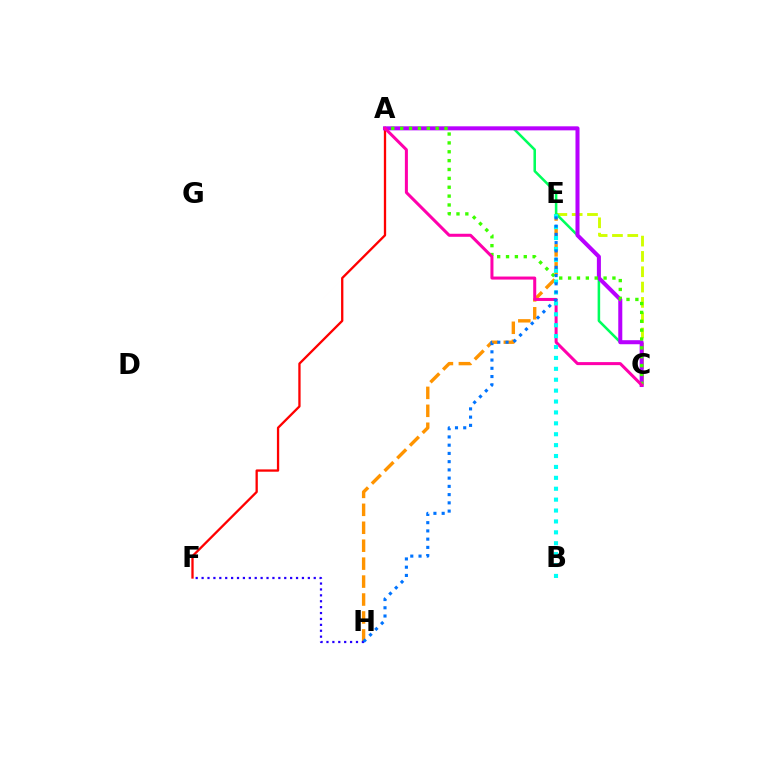{('A', 'F'): [{'color': '#ff0000', 'line_style': 'solid', 'thickness': 1.66}], ('C', 'E'): [{'color': '#d1ff00', 'line_style': 'dashed', 'thickness': 2.08}], ('E', 'H'): [{'color': '#ff9400', 'line_style': 'dashed', 'thickness': 2.44}, {'color': '#0074ff', 'line_style': 'dotted', 'thickness': 2.24}], ('A', 'C'): [{'color': '#00ff5c', 'line_style': 'solid', 'thickness': 1.83}, {'color': '#b900ff', 'line_style': 'solid', 'thickness': 2.9}, {'color': '#3dff00', 'line_style': 'dotted', 'thickness': 2.41}, {'color': '#ff00ac', 'line_style': 'solid', 'thickness': 2.18}], ('F', 'H'): [{'color': '#2500ff', 'line_style': 'dotted', 'thickness': 1.6}], ('B', 'E'): [{'color': '#00fff6', 'line_style': 'dotted', 'thickness': 2.96}]}